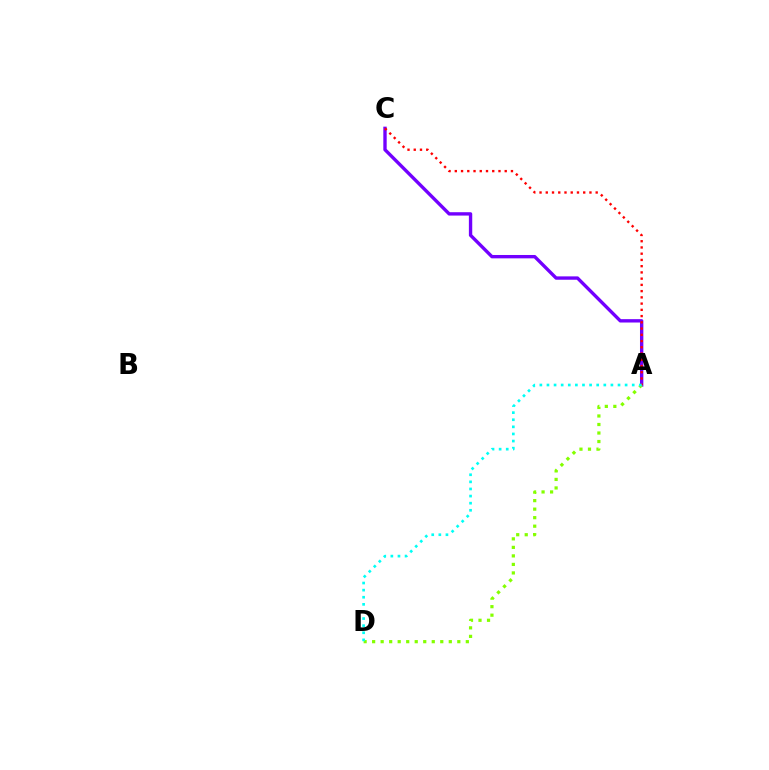{('A', 'C'): [{'color': '#7200ff', 'line_style': 'solid', 'thickness': 2.42}, {'color': '#ff0000', 'line_style': 'dotted', 'thickness': 1.7}], ('A', 'D'): [{'color': '#84ff00', 'line_style': 'dotted', 'thickness': 2.31}, {'color': '#00fff6', 'line_style': 'dotted', 'thickness': 1.93}]}